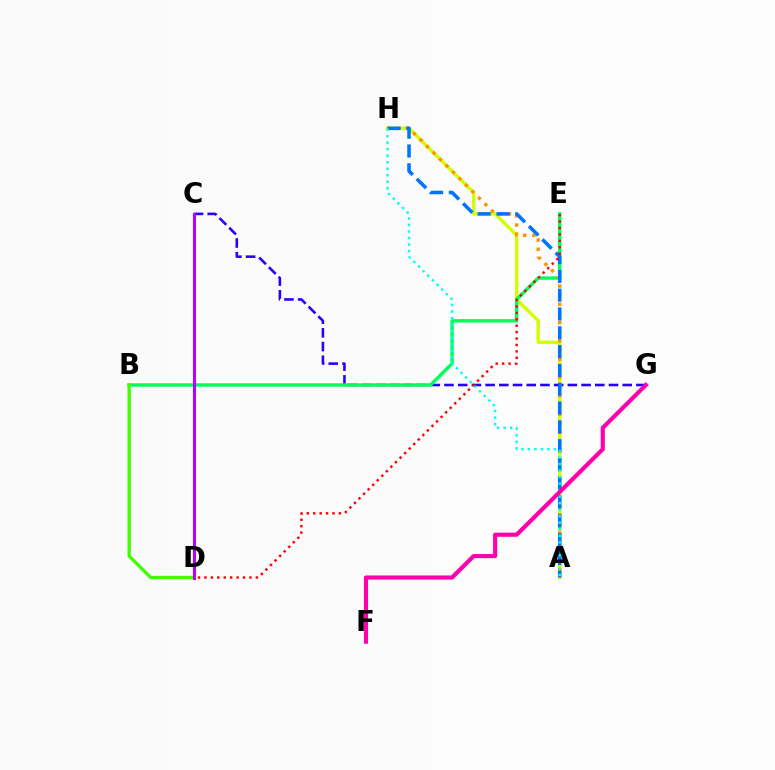{('C', 'G'): [{'color': '#2500ff', 'line_style': 'dashed', 'thickness': 1.86}], ('A', 'H'): [{'color': '#d1ff00', 'line_style': 'solid', 'thickness': 2.46}, {'color': '#ff9400', 'line_style': 'dotted', 'thickness': 2.49}, {'color': '#0074ff', 'line_style': 'dashed', 'thickness': 2.56}, {'color': '#00fff6', 'line_style': 'dotted', 'thickness': 1.77}], ('B', 'E'): [{'color': '#00ff5c', 'line_style': 'solid', 'thickness': 2.46}], ('B', 'D'): [{'color': '#3dff00', 'line_style': 'solid', 'thickness': 2.38}], ('C', 'D'): [{'color': '#b900ff', 'line_style': 'solid', 'thickness': 2.22}], ('D', 'E'): [{'color': '#ff0000', 'line_style': 'dotted', 'thickness': 1.75}], ('F', 'G'): [{'color': '#ff00ac', 'line_style': 'solid', 'thickness': 2.97}]}